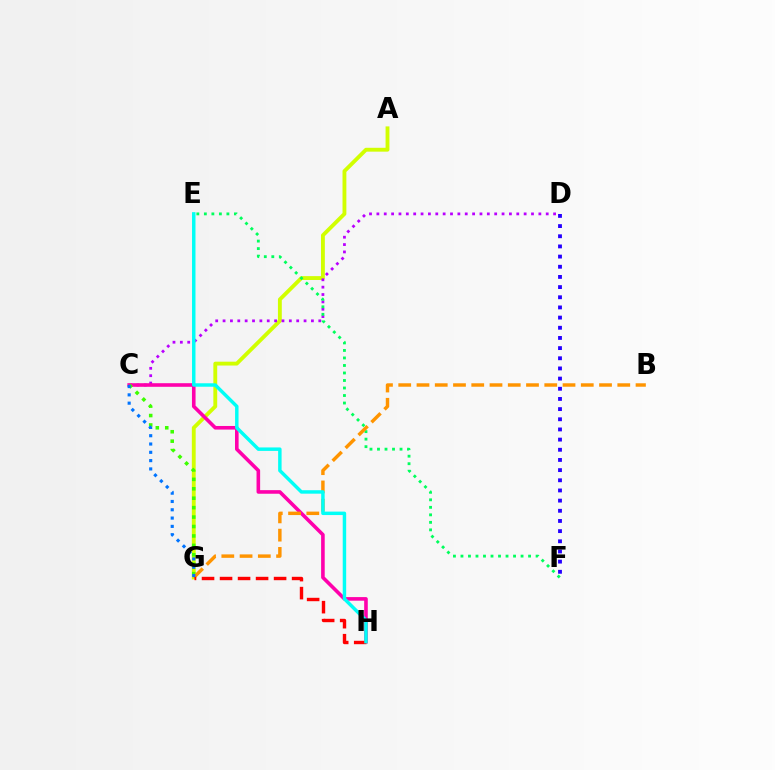{('A', 'G'): [{'color': '#d1ff00', 'line_style': 'solid', 'thickness': 2.77}], ('C', 'D'): [{'color': '#b900ff', 'line_style': 'dotted', 'thickness': 2.0}], ('C', 'H'): [{'color': '#ff00ac', 'line_style': 'solid', 'thickness': 2.59}], ('C', 'G'): [{'color': '#3dff00', 'line_style': 'dotted', 'thickness': 2.56}, {'color': '#0074ff', 'line_style': 'dotted', 'thickness': 2.26}], ('E', 'F'): [{'color': '#00ff5c', 'line_style': 'dotted', 'thickness': 2.04}], ('B', 'G'): [{'color': '#ff9400', 'line_style': 'dashed', 'thickness': 2.48}], ('G', 'H'): [{'color': '#ff0000', 'line_style': 'dashed', 'thickness': 2.45}], ('D', 'F'): [{'color': '#2500ff', 'line_style': 'dotted', 'thickness': 2.76}], ('E', 'H'): [{'color': '#00fff6', 'line_style': 'solid', 'thickness': 2.49}]}